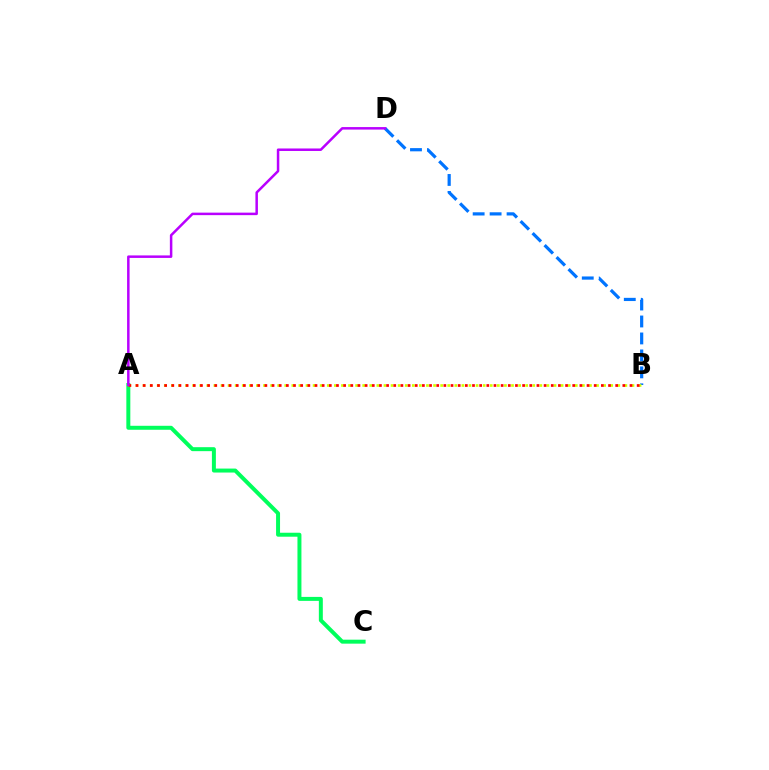{('B', 'D'): [{'color': '#0074ff', 'line_style': 'dashed', 'thickness': 2.3}], ('A', 'C'): [{'color': '#00ff5c', 'line_style': 'solid', 'thickness': 2.86}], ('A', 'B'): [{'color': '#d1ff00', 'line_style': 'dotted', 'thickness': 1.93}, {'color': '#ff0000', 'line_style': 'dotted', 'thickness': 1.95}], ('A', 'D'): [{'color': '#b900ff', 'line_style': 'solid', 'thickness': 1.8}]}